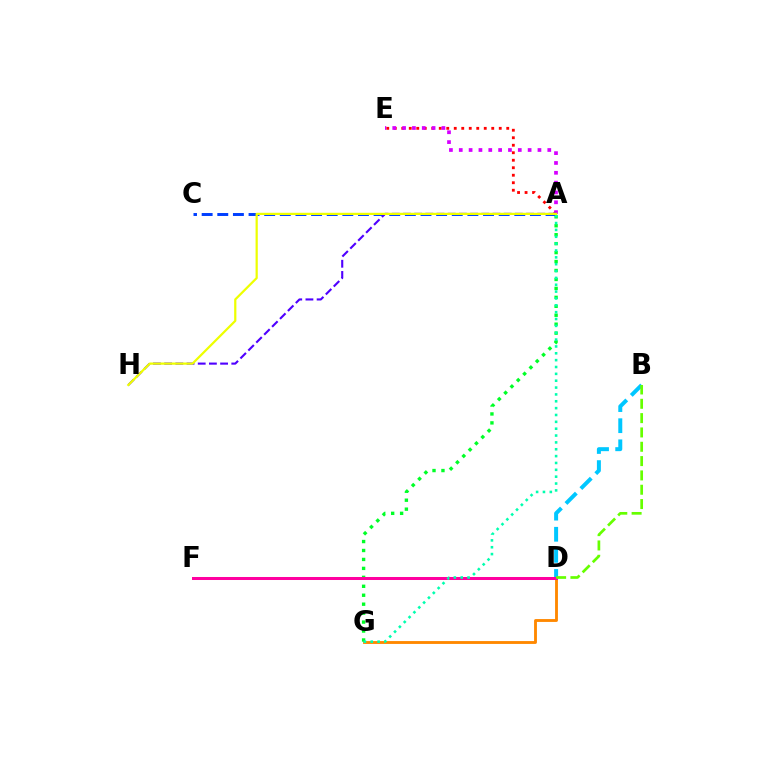{('D', 'G'): [{'color': '#ff8800', 'line_style': 'solid', 'thickness': 2.06}], ('A', 'E'): [{'color': '#ff0000', 'line_style': 'dotted', 'thickness': 2.04}, {'color': '#d600ff', 'line_style': 'dotted', 'thickness': 2.67}], ('A', 'G'): [{'color': '#00ff27', 'line_style': 'dotted', 'thickness': 2.43}, {'color': '#00ffaf', 'line_style': 'dotted', 'thickness': 1.86}], ('B', 'D'): [{'color': '#00c7ff', 'line_style': 'dashed', 'thickness': 2.87}, {'color': '#66ff00', 'line_style': 'dashed', 'thickness': 1.95}], ('D', 'F'): [{'color': '#ff00a0', 'line_style': 'solid', 'thickness': 2.17}], ('A', 'C'): [{'color': '#003fff', 'line_style': 'dashed', 'thickness': 2.12}], ('A', 'H'): [{'color': '#4f00ff', 'line_style': 'dashed', 'thickness': 1.52}, {'color': '#eeff00', 'line_style': 'solid', 'thickness': 1.6}]}